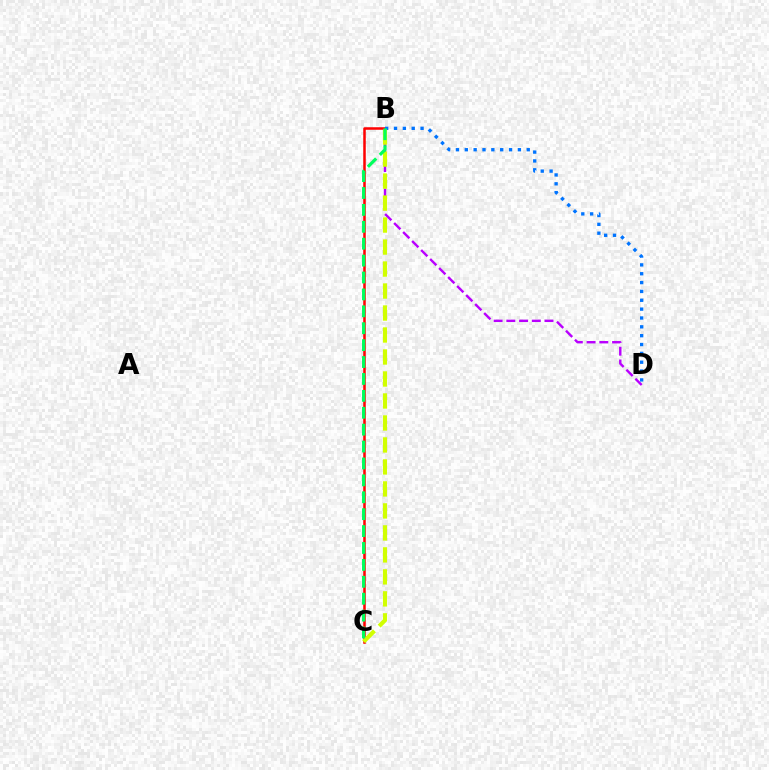{('B', 'D'): [{'color': '#b900ff', 'line_style': 'dashed', 'thickness': 1.73}, {'color': '#0074ff', 'line_style': 'dotted', 'thickness': 2.4}], ('B', 'C'): [{'color': '#ff0000', 'line_style': 'solid', 'thickness': 1.82}, {'color': '#d1ff00', 'line_style': 'dashed', 'thickness': 2.99}, {'color': '#00ff5c', 'line_style': 'dashed', 'thickness': 2.3}]}